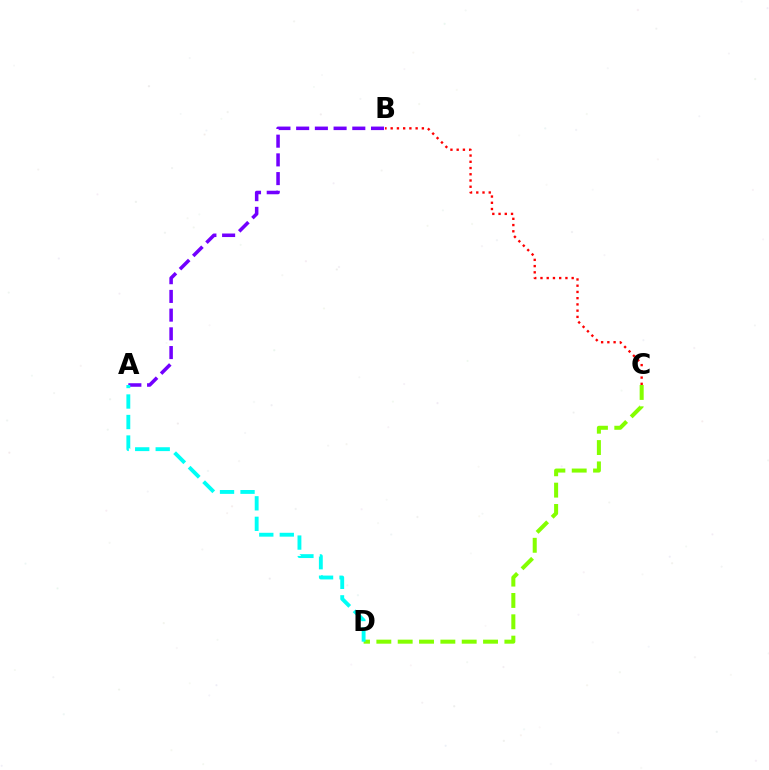{('B', 'C'): [{'color': '#ff0000', 'line_style': 'dotted', 'thickness': 1.69}], ('A', 'B'): [{'color': '#7200ff', 'line_style': 'dashed', 'thickness': 2.54}], ('C', 'D'): [{'color': '#84ff00', 'line_style': 'dashed', 'thickness': 2.9}], ('A', 'D'): [{'color': '#00fff6', 'line_style': 'dashed', 'thickness': 2.79}]}